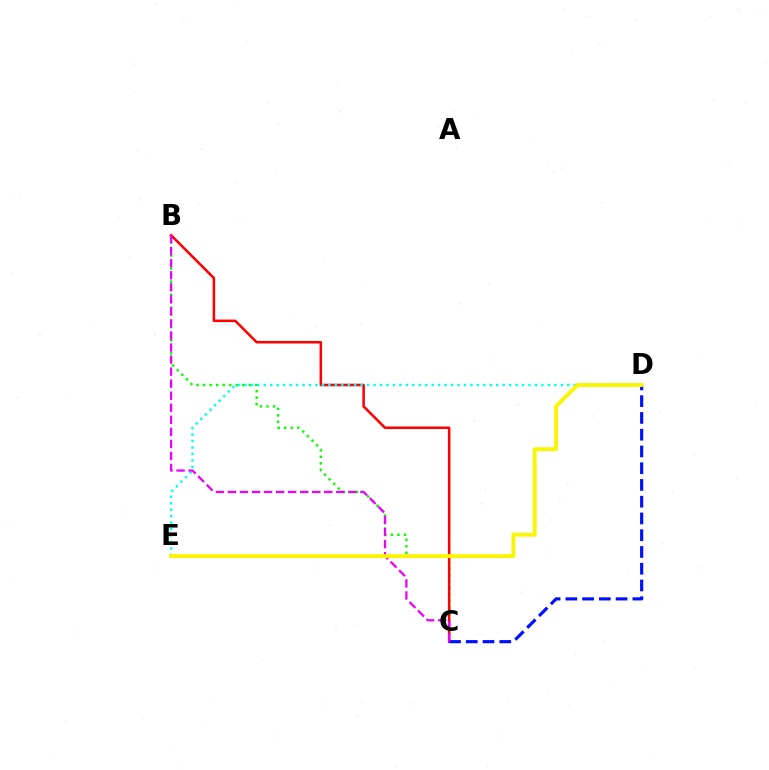{('B', 'C'): [{'color': '#08ff00', 'line_style': 'dotted', 'thickness': 1.77}, {'color': '#ff0000', 'line_style': 'solid', 'thickness': 1.83}, {'color': '#ee00ff', 'line_style': 'dashed', 'thickness': 1.64}], ('C', 'D'): [{'color': '#0010ff', 'line_style': 'dashed', 'thickness': 2.28}], ('D', 'E'): [{'color': '#00fff6', 'line_style': 'dotted', 'thickness': 1.75}, {'color': '#fcf500', 'line_style': 'solid', 'thickness': 2.77}]}